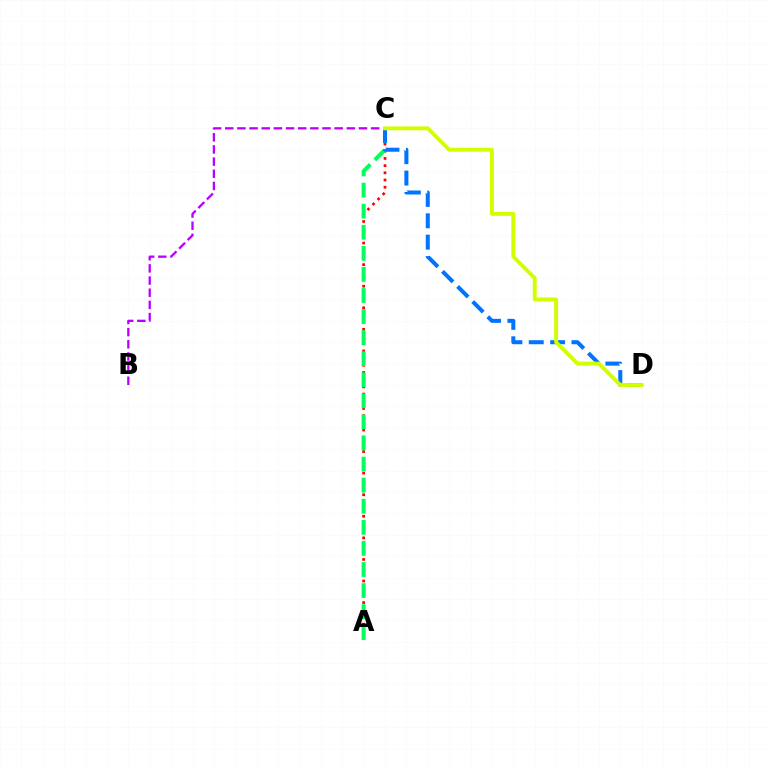{('A', 'C'): [{'color': '#ff0000', 'line_style': 'dotted', 'thickness': 1.95}, {'color': '#00ff5c', 'line_style': 'dashed', 'thickness': 2.86}], ('B', 'C'): [{'color': '#b900ff', 'line_style': 'dashed', 'thickness': 1.65}], ('C', 'D'): [{'color': '#0074ff', 'line_style': 'dashed', 'thickness': 2.9}, {'color': '#d1ff00', 'line_style': 'solid', 'thickness': 2.81}]}